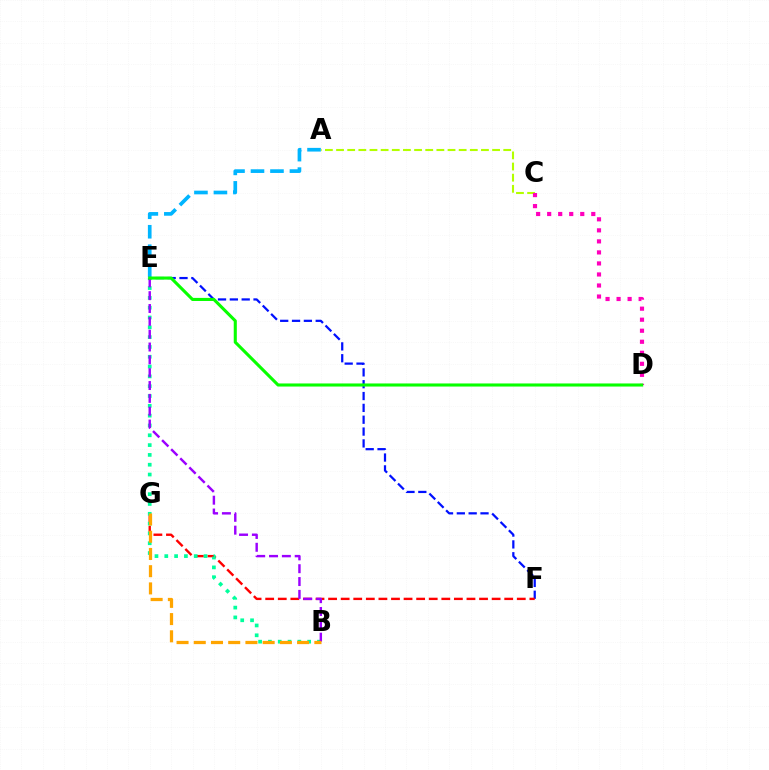{('E', 'F'): [{'color': '#0010ff', 'line_style': 'dashed', 'thickness': 1.61}], ('F', 'G'): [{'color': '#ff0000', 'line_style': 'dashed', 'thickness': 1.71}], ('B', 'E'): [{'color': '#00ff9d', 'line_style': 'dotted', 'thickness': 2.67}, {'color': '#9b00ff', 'line_style': 'dashed', 'thickness': 1.74}], ('A', 'C'): [{'color': '#b3ff00', 'line_style': 'dashed', 'thickness': 1.51}], ('C', 'D'): [{'color': '#ff00bd', 'line_style': 'dotted', 'thickness': 3.0}], ('A', 'E'): [{'color': '#00b5ff', 'line_style': 'dashed', 'thickness': 2.65}], ('D', 'E'): [{'color': '#08ff00', 'line_style': 'solid', 'thickness': 2.22}], ('B', 'G'): [{'color': '#ffa500', 'line_style': 'dashed', 'thickness': 2.34}]}